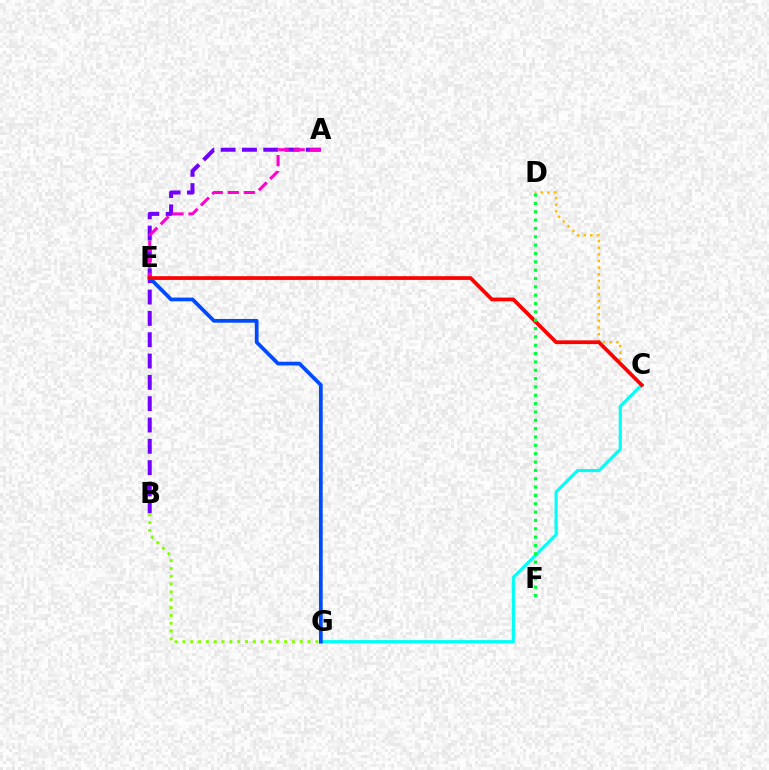{('A', 'B'): [{'color': '#7200ff', 'line_style': 'dashed', 'thickness': 2.9}], ('C', 'D'): [{'color': '#ffbd00', 'line_style': 'dotted', 'thickness': 1.81}], ('A', 'E'): [{'color': '#ff00cf', 'line_style': 'dashed', 'thickness': 2.18}], ('C', 'G'): [{'color': '#00fff6', 'line_style': 'solid', 'thickness': 2.26}], ('E', 'G'): [{'color': '#004bff', 'line_style': 'solid', 'thickness': 2.69}], ('B', 'G'): [{'color': '#84ff00', 'line_style': 'dotted', 'thickness': 2.12}], ('C', 'E'): [{'color': '#ff0000', 'line_style': 'solid', 'thickness': 2.69}], ('D', 'F'): [{'color': '#00ff39', 'line_style': 'dotted', 'thickness': 2.27}]}